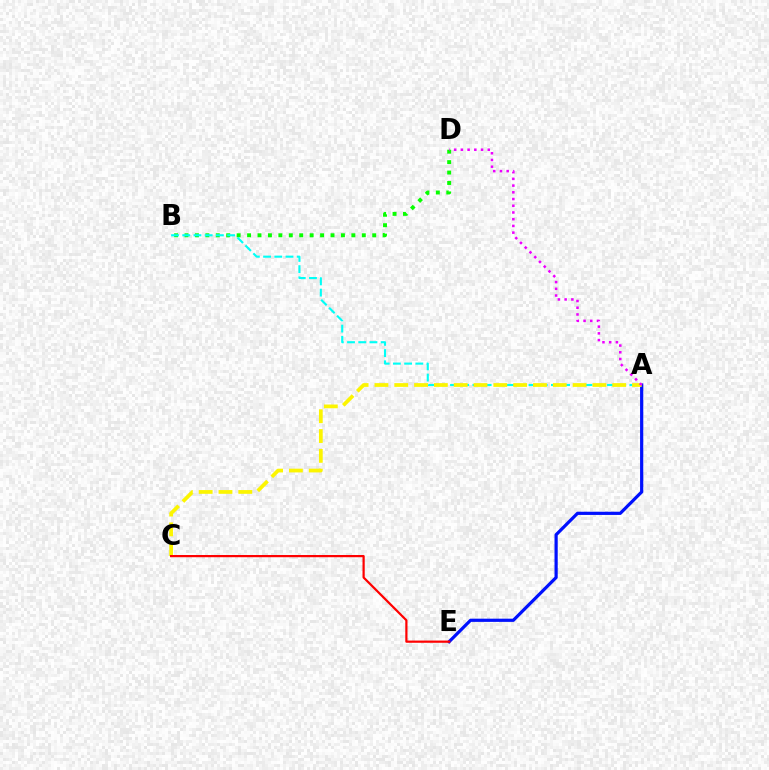{('B', 'D'): [{'color': '#08ff00', 'line_style': 'dotted', 'thickness': 2.83}], ('A', 'B'): [{'color': '#00fff6', 'line_style': 'dashed', 'thickness': 1.52}], ('A', 'E'): [{'color': '#0010ff', 'line_style': 'solid', 'thickness': 2.31}], ('A', 'C'): [{'color': '#fcf500', 'line_style': 'dashed', 'thickness': 2.69}], ('C', 'E'): [{'color': '#ff0000', 'line_style': 'solid', 'thickness': 1.59}], ('A', 'D'): [{'color': '#ee00ff', 'line_style': 'dotted', 'thickness': 1.83}]}